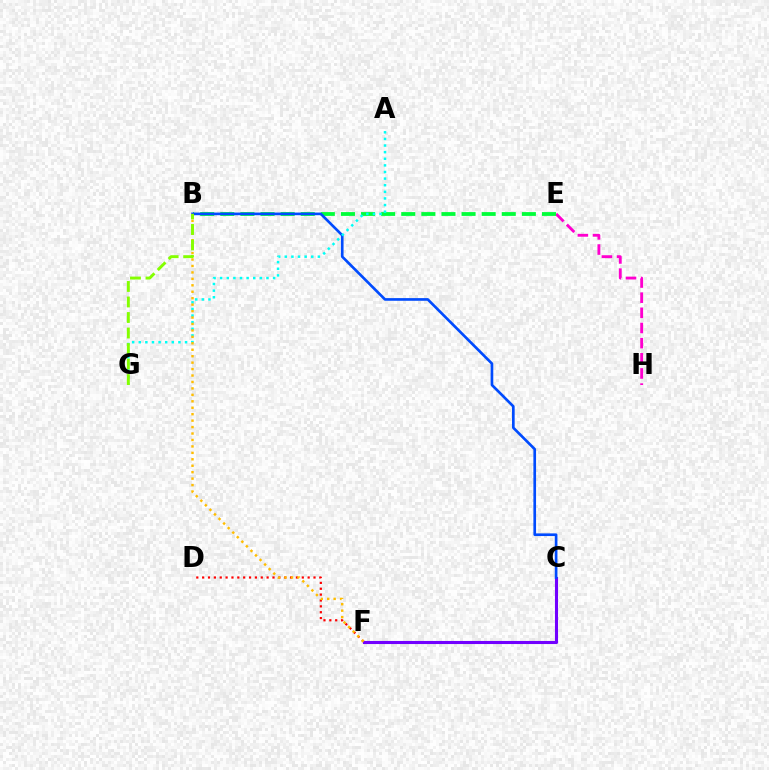{('D', 'F'): [{'color': '#ff0000', 'line_style': 'dotted', 'thickness': 1.59}], ('E', 'H'): [{'color': '#ff00cf', 'line_style': 'dashed', 'thickness': 2.06}], ('C', 'F'): [{'color': '#7200ff', 'line_style': 'solid', 'thickness': 2.22}], ('B', 'E'): [{'color': '#00ff39', 'line_style': 'dashed', 'thickness': 2.73}], ('B', 'C'): [{'color': '#004bff', 'line_style': 'solid', 'thickness': 1.92}], ('A', 'G'): [{'color': '#00fff6', 'line_style': 'dotted', 'thickness': 1.8}], ('B', 'F'): [{'color': '#ffbd00', 'line_style': 'dotted', 'thickness': 1.75}], ('B', 'G'): [{'color': '#84ff00', 'line_style': 'dashed', 'thickness': 2.11}]}